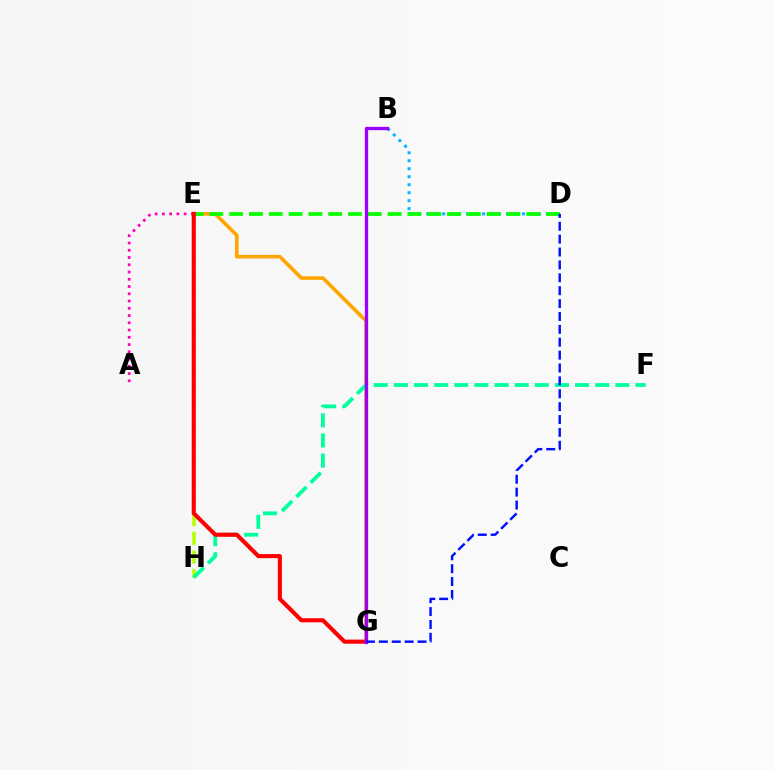{('B', 'D'): [{'color': '#00b5ff', 'line_style': 'dotted', 'thickness': 2.17}], ('A', 'E'): [{'color': '#ff00bd', 'line_style': 'dotted', 'thickness': 1.97}], ('E', 'H'): [{'color': '#b3ff00', 'line_style': 'dashed', 'thickness': 2.54}], ('E', 'G'): [{'color': '#ffa500', 'line_style': 'solid', 'thickness': 2.6}, {'color': '#ff0000', 'line_style': 'solid', 'thickness': 2.95}], ('F', 'H'): [{'color': '#00ff9d', 'line_style': 'dashed', 'thickness': 2.74}], ('D', 'E'): [{'color': '#08ff00', 'line_style': 'dashed', 'thickness': 2.69}], ('B', 'G'): [{'color': '#9b00ff', 'line_style': 'solid', 'thickness': 2.39}], ('D', 'G'): [{'color': '#0010ff', 'line_style': 'dashed', 'thickness': 1.75}]}